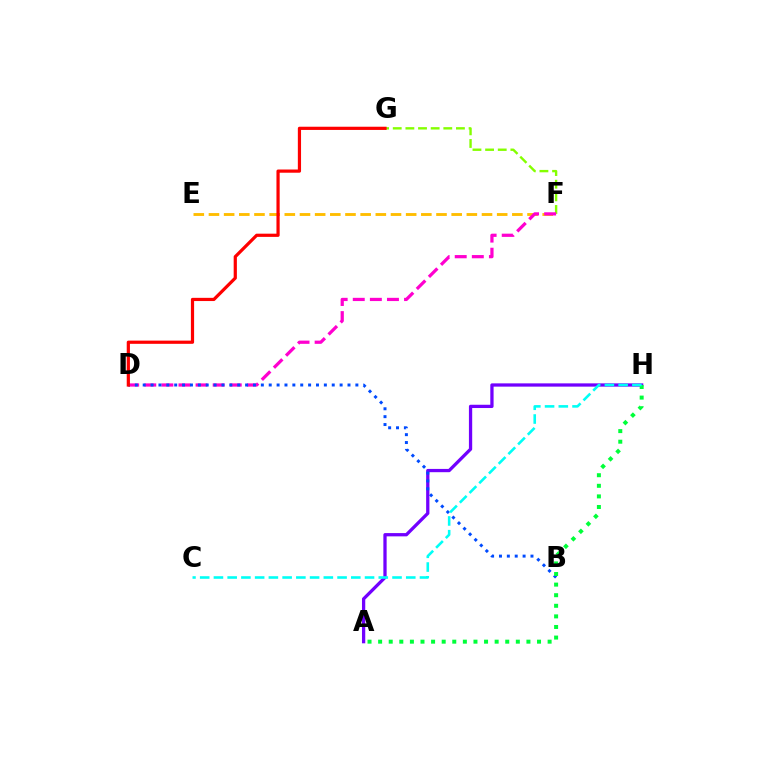{('A', 'H'): [{'color': '#7200ff', 'line_style': 'solid', 'thickness': 2.36}, {'color': '#00ff39', 'line_style': 'dotted', 'thickness': 2.88}], ('E', 'F'): [{'color': '#ffbd00', 'line_style': 'dashed', 'thickness': 2.06}], ('F', 'G'): [{'color': '#84ff00', 'line_style': 'dashed', 'thickness': 1.72}], ('D', 'F'): [{'color': '#ff00cf', 'line_style': 'dashed', 'thickness': 2.32}], ('B', 'D'): [{'color': '#004bff', 'line_style': 'dotted', 'thickness': 2.14}], ('D', 'G'): [{'color': '#ff0000', 'line_style': 'solid', 'thickness': 2.31}], ('C', 'H'): [{'color': '#00fff6', 'line_style': 'dashed', 'thickness': 1.87}]}